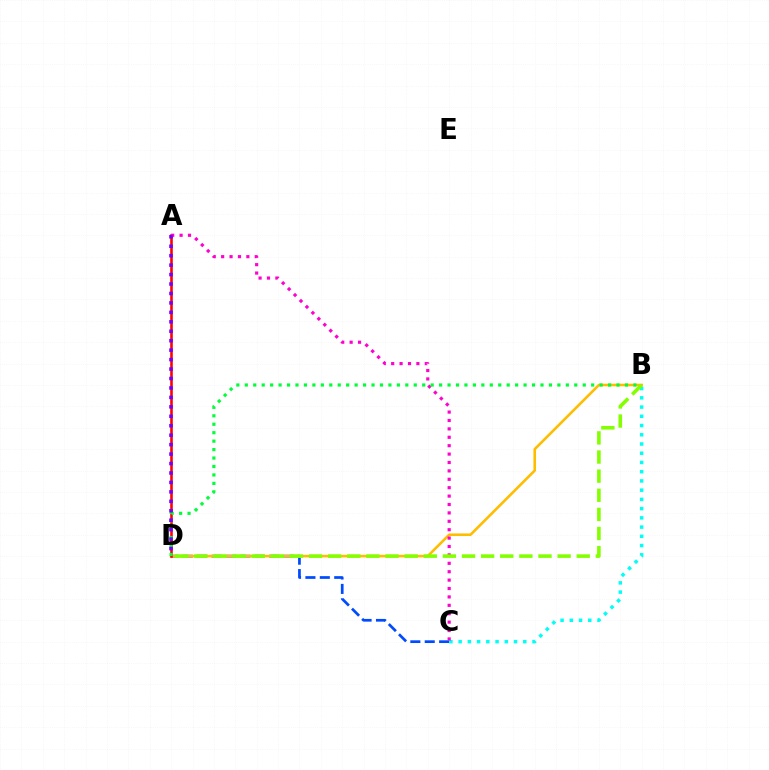{('C', 'D'): [{'color': '#004bff', 'line_style': 'dashed', 'thickness': 1.96}], ('B', 'C'): [{'color': '#00fff6', 'line_style': 'dotted', 'thickness': 2.51}], ('B', 'D'): [{'color': '#ffbd00', 'line_style': 'solid', 'thickness': 1.87}, {'color': '#00ff39', 'line_style': 'dotted', 'thickness': 2.3}, {'color': '#84ff00', 'line_style': 'dashed', 'thickness': 2.6}], ('A', 'D'): [{'color': '#ff0000', 'line_style': 'solid', 'thickness': 1.86}, {'color': '#7200ff', 'line_style': 'dotted', 'thickness': 2.57}], ('A', 'C'): [{'color': '#ff00cf', 'line_style': 'dotted', 'thickness': 2.28}]}